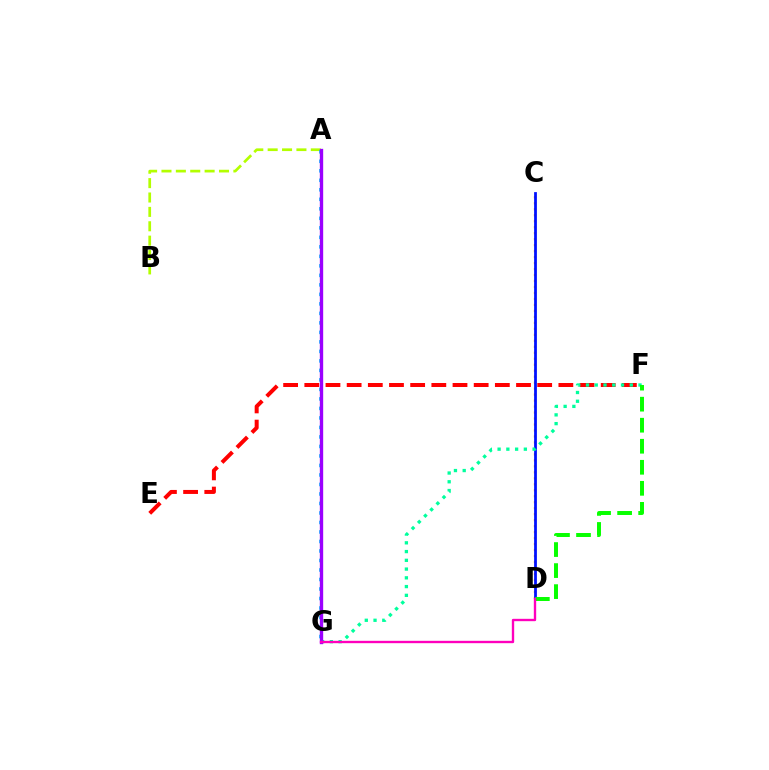{('E', 'F'): [{'color': '#ff0000', 'line_style': 'dashed', 'thickness': 2.88}], ('A', 'B'): [{'color': '#b3ff00', 'line_style': 'dashed', 'thickness': 1.95}], ('C', 'D'): [{'color': '#ffa500', 'line_style': 'dotted', 'thickness': 1.62}, {'color': '#0010ff', 'line_style': 'solid', 'thickness': 1.99}], ('F', 'G'): [{'color': '#00ff9d', 'line_style': 'dotted', 'thickness': 2.38}], ('A', 'G'): [{'color': '#00b5ff', 'line_style': 'dotted', 'thickness': 2.58}, {'color': '#9b00ff', 'line_style': 'solid', 'thickness': 2.41}], ('D', 'F'): [{'color': '#08ff00', 'line_style': 'dashed', 'thickness': 2.86}], ('D', 'G'): [{'color': '#ff00bd', 'line_style': 'solid', 'thickness': 1.7}]}